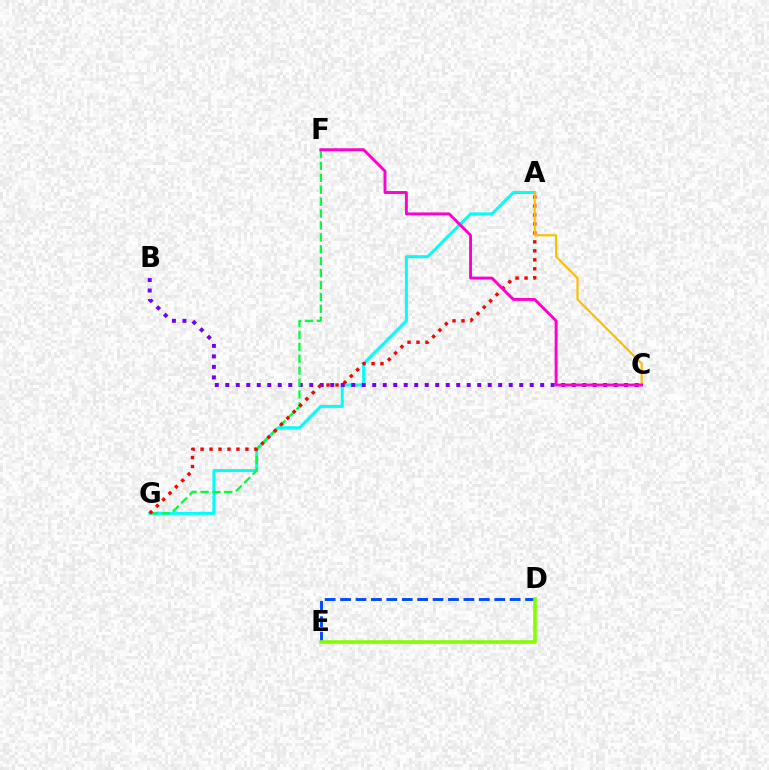{('D', 'E'): [{'color': '#004bff', 'line_style': 'dashed', 'thickness': 2.09}, {'color': '#84ff00', 'line_style': 'solid', 'thickness': 2.6}], ('A', 'G'): [{'color': '#00fff6', 'line_style': 'solid', 'thickness': 2.17}, {'color': '#ff0000', 'line_style': 'dotted', 'thickness': 2.44}], ('B', 'C'): [{'color': '#7200ff', 'line_style': 'dotted', 'thickness': 2.85}], ('F', 'G'): [{'color': '#00ff39', 'line_style': 'dashed', 'thickness': 1.62}], ('A', 'C'): [{'color': '#ffbd00', 'line_style': 'solid', 'thickness': 1.55}], ('C', 'F'): [{'color': '#ff00cf', 'line_style': 'solid', 'thickness': 2.09}]}